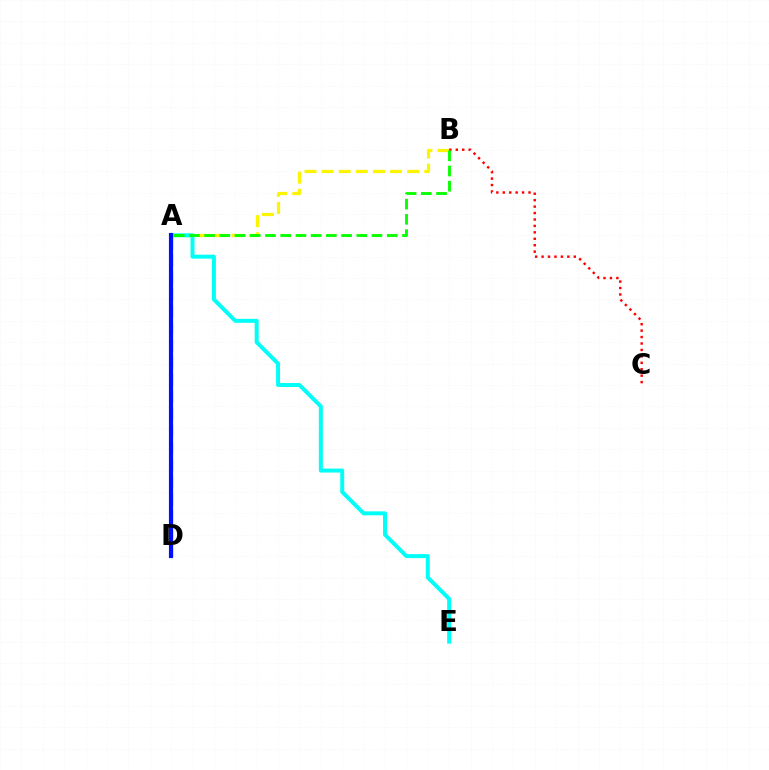{('A', 'B'): [{'color': '#fcf500', 'line_style': 'dashed', 'thickness': 2.32}, {'color': '#08ff00', 'line_style': 'dashed', 'thickness': 2.07}], ('A', 'D'): [{'color': '#ee00ff', 'line_style': 'dashed', 'thickness': 2.32}, {'color': '#0010ff', 'line_style': 'solid', 'thickness': 2.99}], ('B', 'C'): [{'color': '#ff0000', 'line_style': 'dotted', 'thickness': 1.75}], ('A', 'E'): [{'color': '#00fff6', 'line_style': 'solid', 'thickness': 2.86}]}